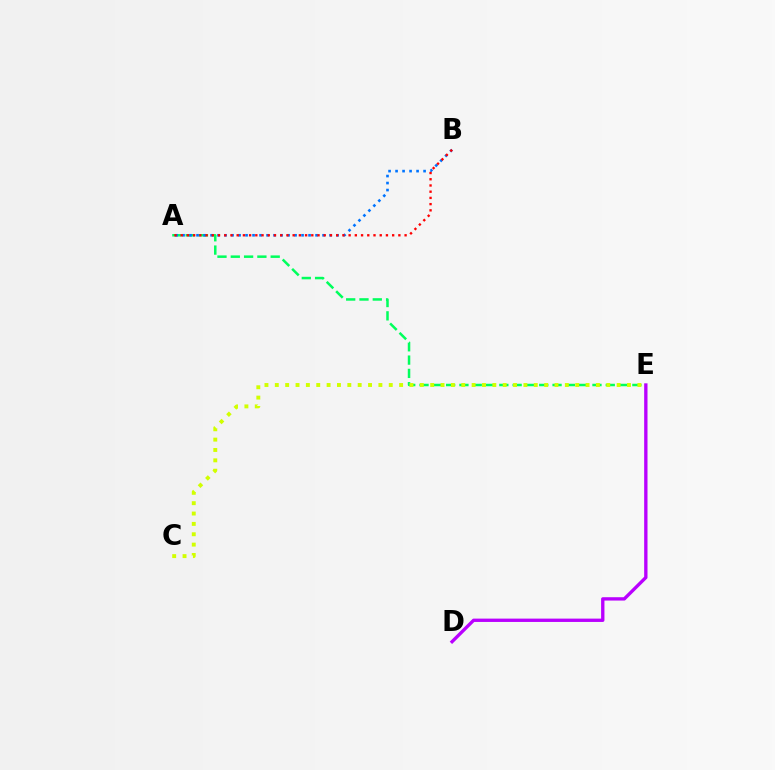{('A', 'E'): [{'color': '#00ff5c', 'line_style': 'dashed', 'thickness': 1.81}], ('A', 'B'): [{'color': '#0074ff', 'line_style': 'dotted', 'thickness': 1.9}, {'color': '#ff0000', 'line_style': 'dotted', 'thickness': 1.69}], ('D', 'E'): [{'color': '#b900ff', 'line_style': 'solid', 'thickness': 2.4}], ('C', 'E'): [{'color': '#d1ff00', 'line_style': 'dotted', 'thickness': 2.81}]}